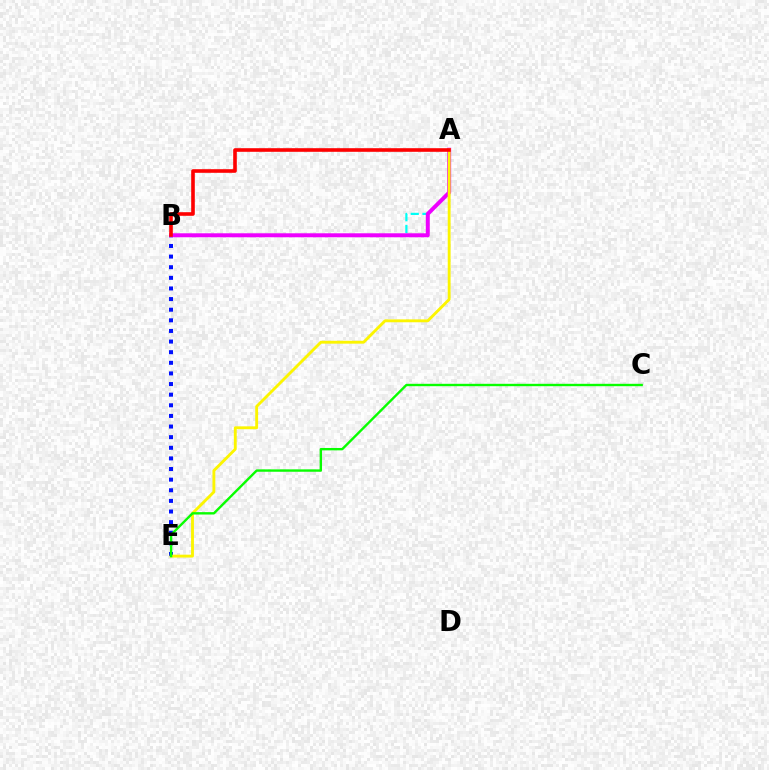{('A', 'B'): [{'color': '#00fff6', 'line_style': 'dashed', 'thickness': 1.59}, {'color': '#ee00ff', 'line_style': 'solid', 'thickness': 2.86}, {'color': '#ff0000', 'line_style': 'solid', 'thickness': 2.6}], ('B', 'E'): [{'color': '#0010ff', 'line_style': 'dotted', 'thickness': 2.89}], ('A', 'E'): [{'color': '#fcf500', 'line_style': 'solid', 'thickness': 2.06}], ('C', 'E'): [{'color': '#08ff00', 'line_style': 'solid', 'thickness': 1.72}]}